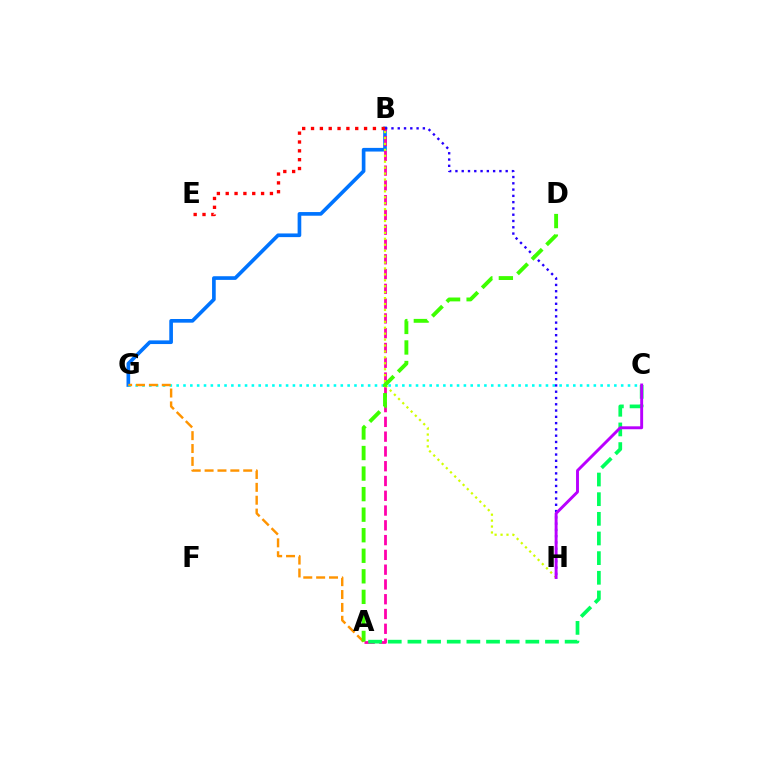{('B', 'G'): [{'color': '#0074ff', 'line_style': 'solid', 'thickness': 2.64}], ('A', 'B'): [{'color': '#ff00ac', 'line_style': 'dashed', 'thickness': 2.01}], ('C', 'G'): [{'color': '#00fff6', 'line_style': 'dotted', 'thickness': 1.86}], ('A', 'C'): [{'color': '#00ff5c', 'line_style': 'dashed', 'thickness': 2.67}], ('B', 'E'): [{'color': '#ff0000', 'line_style': 'dotted', 'thickness': 2.4}], ('B', 'H'): [{'color': '#2500ff', 'line_style': 'dotted', 'thickness': 1.71}, {'color': '#d1ff00', 'line_style': 'dotted', 'thickness': 1.61}], ('C', 'H'): [{'color': '#b900ff', 'line_style': 'solid', 'thickness': 2.1}], ('A', 'G'): [{'color': '#ff9400', 'line_style': 'dashed', 'thickness': 1.75}], ('A', 'D'): [{'color': '#3dff00', 'line_style': 'dashed', 'thickness': 2.79}]}